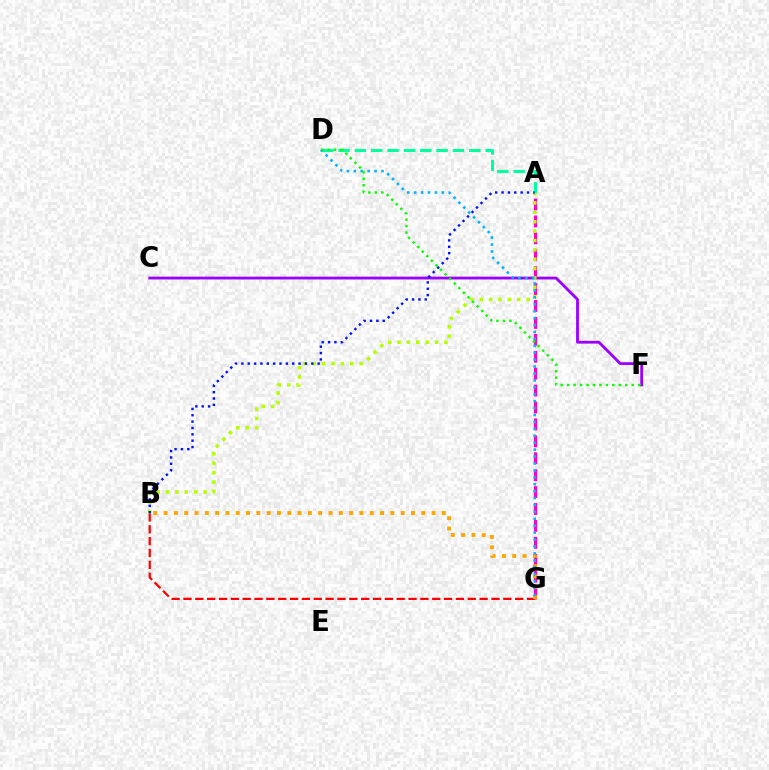{('C', 'F'): [{'color': '#9b00ff', 'line_style': 'solid', 'thickness': 2.02}], ('A', 'D'): [{'color': '#00ff9d', 'line_style': 'dashed', 'thickness': 2.22}], ('A', 'G'): [{'color': '#ff00bd', 'line_style': 'dashed', 'thickness': 2.3}], ('B', 'G'): [{'color': '#ff0000', 'line_style': 'dashed', 'thickness': 1.61}, {'color': '#ffa500', 'line_style': 'dotted', 'thickness': 2.8}], ('A', 'B'): [{'color': '#b3ff00', 'line_style': 'dotted', 'thickness': 2.55}, {'color': '#0010ff', 'line_style': 'dotted', 'thickness': 1.73}], ('D', 'G'): [{'color': '#00b5ff', 'line_style': 'dotted', 'thickness': 1.88}], ('D', 'F'): [{'color': '#08ff00', 'line_style': 'dotted', 'thickness': 1.76}]}